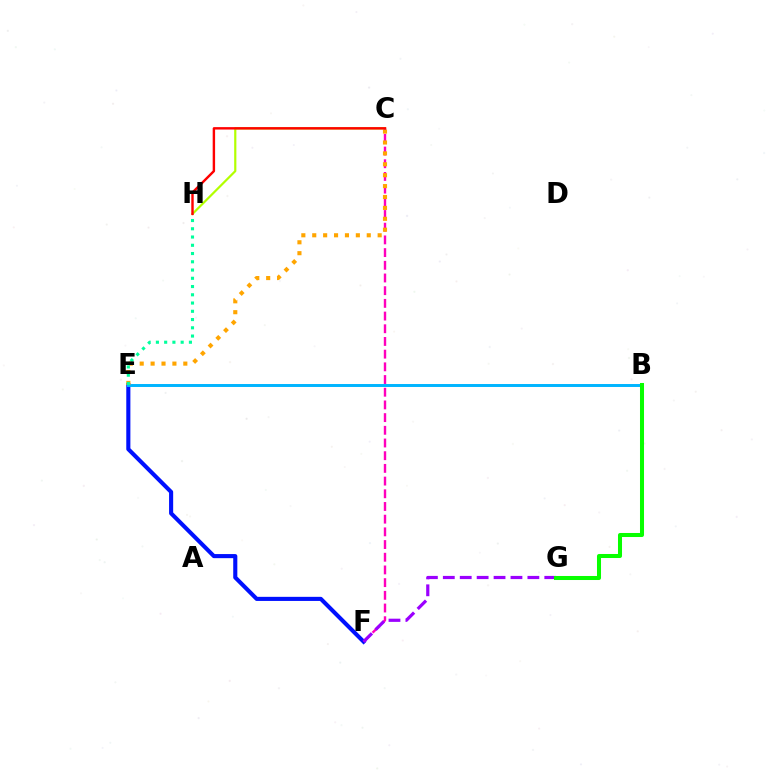{('E', 'F'): [{'color': '#0010ff', 'line_style': 'solid', 'thickness': 2.95}], ('B', 'E'): [{'color': '#00b5ff', 'line_style': 'solid', 'thickness': 2.13}], ('C', 'H'): [{'color': '#b3ff00', 'line_style': 'solid', 'thickness': 1.58}, {'color': '#ff0000', 'line_style': 'solid', 'thickness': 1.74}], ('C', 'F'): [{'color': '#ff00bd', 'line_style': 'dashed', 'thickness': 1.72}], ('F', 'G'): [{'color': '#9b00ff', 'line_style': 'dashed', 'thickness': 2.3}], ('B', 'G'): [{'color': '#08ff00', 'line_style': 'solid', 'thickness': 2.9}], ('C', 'E'): [{'color': '#ffa500', 'line_style': 'dotted', 'thickness': 2.96}], ('E', 'H'): [{'color': '#00ff9d', 'line_style': 'dotted', 'thickness': 2.24}]}